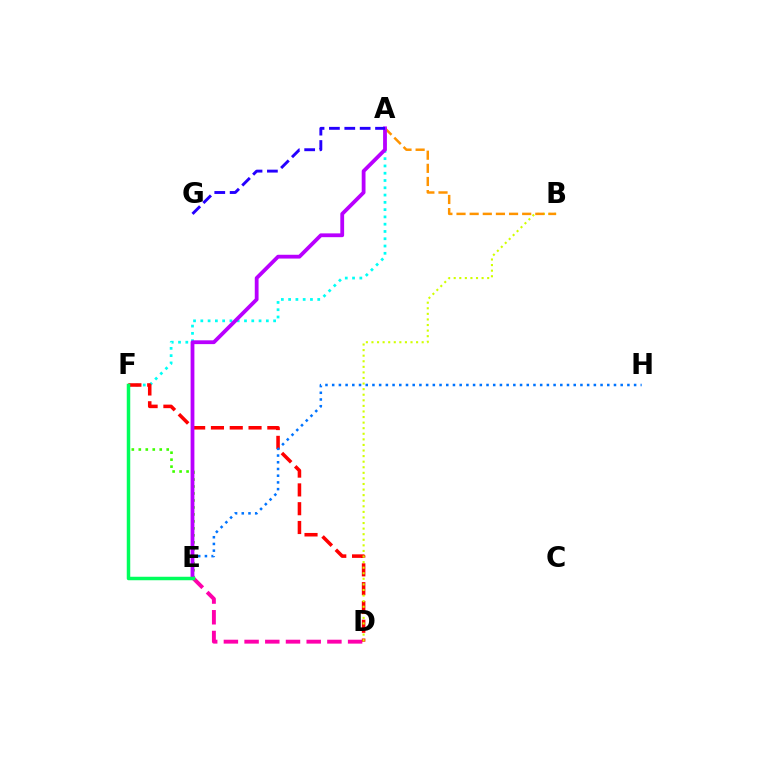{('E', 'F'): [{'color': '#3dff00', 'line_style': 'dotted', 'thickness': 1.9}, {'color': '#00ff5c', 'line_style': 'solid', 'thickness': 2.51}], ('A', 'F'): [{'color': '#00fff6', 'line_style': 'dotted', 'thickness': 1.98}], ('D', 'E'): [{'color': '#ff00ac', 'line_style': 'dashed', 'thickness': 2.81}], ('D', 'F'): [{'color': '#ff0000', 'line_style': 'dashed', 'thickness': 2.55}], ('B', 'D'): [{'color': '#d1ff00', 'line_style': 'dotted', 'thickness': 1.52}], ('E', 'H'): [{'color': '#0074ff', 'line_style': 'dotted', 'thickness': 1.82}], ('A', 'B'): [{'color': '#ff9400', 'line_style': 'dashed', 'thickness': 1.78}], ('A', 'E'): [{'color': '#b900ff', 'line_style': 'solid', 'thickness': 2.73}], ('A', 'G'): [{'color': '#2500ff', 'line_style': 'dashed', 'thickness': 2.09}]}